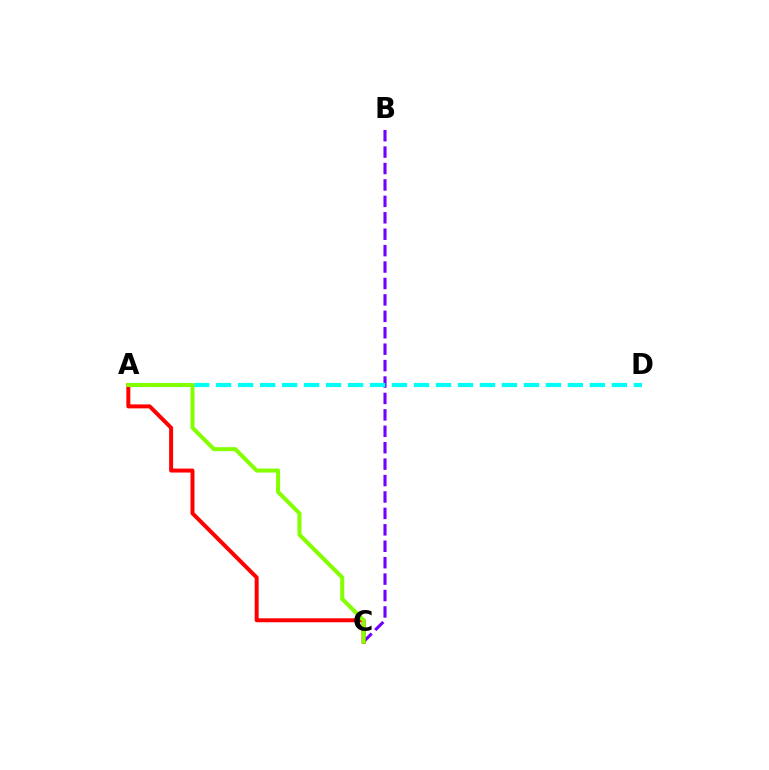{('B', 'C'): [{'color': '#7200ff', 'line_style': 'dashed', 'thickness': 2.23}], ('A', 'D'): [{'color': '#00fff6', 'line_style': 'dashed', 'thickness': 2.99}], ('A', 'C'): [{'color': '#ff0000', 'line_style': 'solid', 'thickness': 2.86}, {'color': '#84ff00', 'line_style': 'solid', 'thickness': 2.89}]}